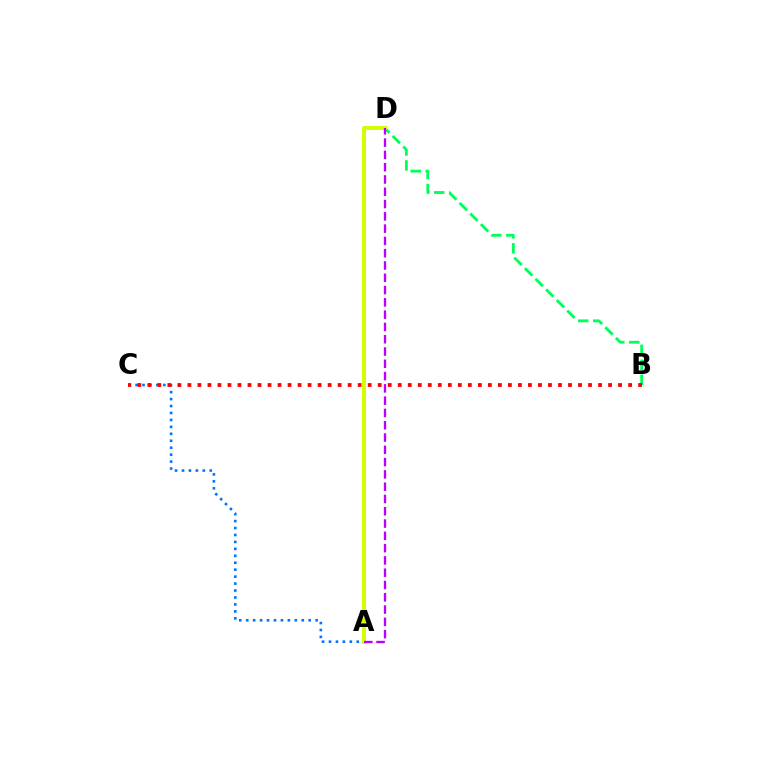{('B', 'D'): [{'color': '#00ff5c', 'line_style': 'dashed', 'thickness': 2.03}], ('A', 'C'): [{'color': '#0074ff', 'line_style': 'dotted', 'thickness': 1.89}], ('B', 'C'): [{'color': '#ff0000', 'line_style': 'dotted', 'thickness': 2.72}], ('A', 'D'): [{'color': '#d1ff00', 'line_style': 'solid', 'thickness': 2.89}, {'color': '#b900ff', 'line_style': 'dashed', 'thickness': 1.67}]}